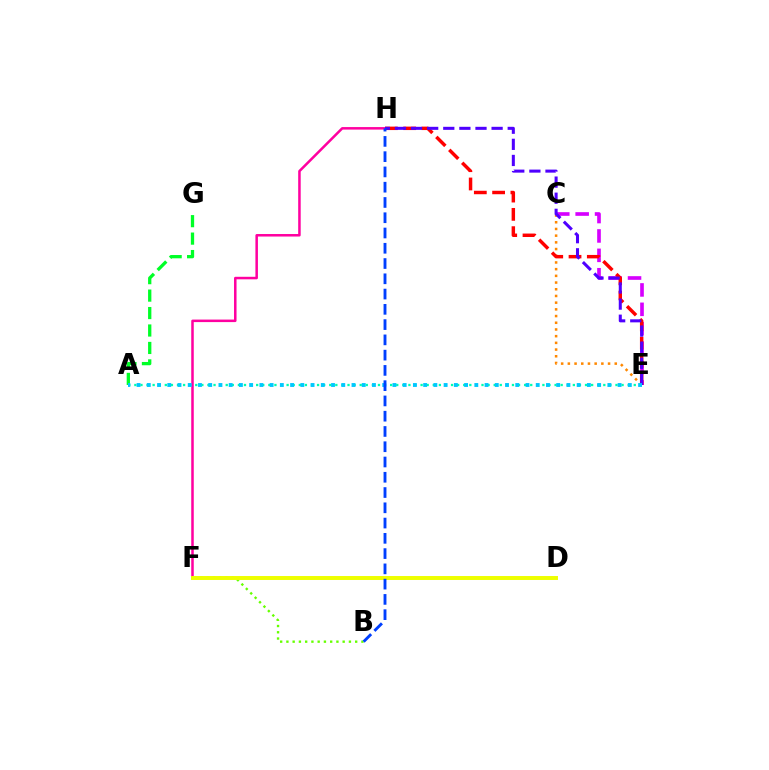{('A', 'G'): [{'color': '#00ff27', 'line_style': 'dashed', 'thickness': 2.37}], ('B', 'F'): [{'color': '#66ff00', 'line_style': 'dotted', 'thickness': 1.7}], ('C', 'E'): [{'color': '#d600ff', 'line_style': 'dashed', 'thickness': 2.63}, {'color': '#ff8800', 'line_style': 'dotted', 'thickness': 1.82}], ('A', 'E'): [{'color': '#00ffaf', 'line_style': 'dotted', 'thickness': 1.65}, {'color': '#00c7ff', 'line_style': 'dotted', 'thickness': 2.78}], ('F', 'H'): [{'color': '#ff00a0', 'line_style': 'solid', 'thickness': 1.81}], ('E', 'H'): [{'color': '#ff0000', 'line_style': 'dashed', 'thickness': 2.48}, {'color': '#4f00ff', 'line_style': 'dashed', 'thickness': 2.19}], ('D', 'F'): [{'color': '#eeff00', 'line_style': 'solid', 'thickness': 2.84}], ('B', 'H'): [{'color': '#003fff', 'line_style': 'dashed', 'thickness': 2.07}]}